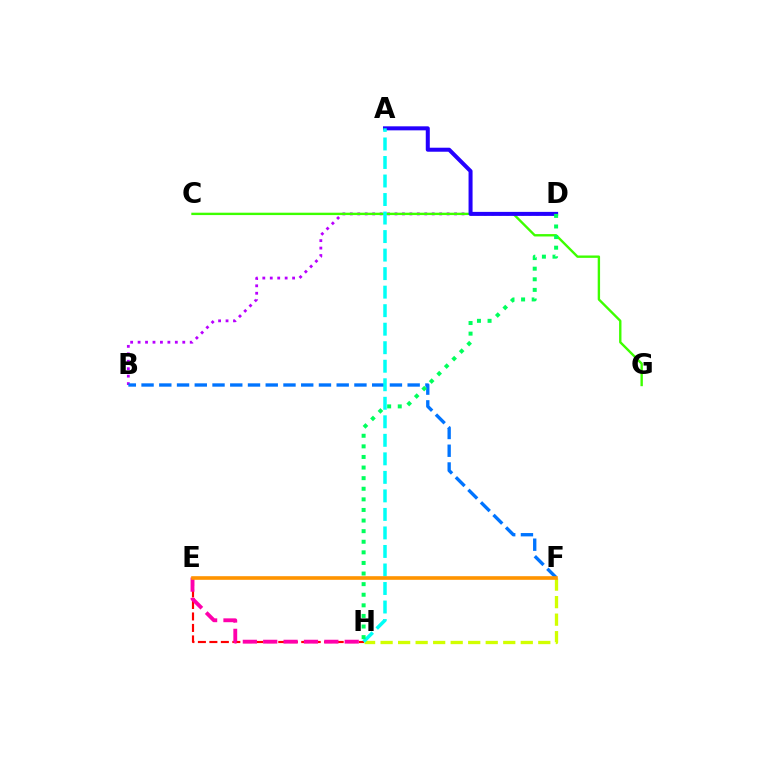{('B', 'D'): [{'color': '#b900ff', 'line_style': 'dotted', 'thickness': 2.02}], ('F', 'H'): [{'color': '#d1ff00', 'line_style': 'dashed', 'thickness': 2.38}], ('E', 'H'): [{'color': '#ff0000', 'line_style': 'dashed', 'thickness': 1.56}, {'color': '#ff00ac', 'line_style': 'dashed', 'thickness': 2.77}], ('C', 'G'): [{'color': '#3dff00', 'line_style': 'solid', 'thickness': 1.71}], ('A', 'D'): [{'color': '#2500ff', 'line_style': 'solid', 'thickness': 2.89}], ('B', 'F'): [{'color': '#0074ff', 'line_style': 'dashed', 'thickness': 2.41}], ('A', 'H'): [{'color': '#00fff6', 'line_style': 'dashed', 'thickness': 2.52}], ('D', 'H'): [{'color': '#00ff5c', 'line_style': 'dotted', 'thickness': 2.88}], ('E', 'F'): [{'color': '#ff9400', 'line_style': 'solid', 'thickness': 2.61}]}